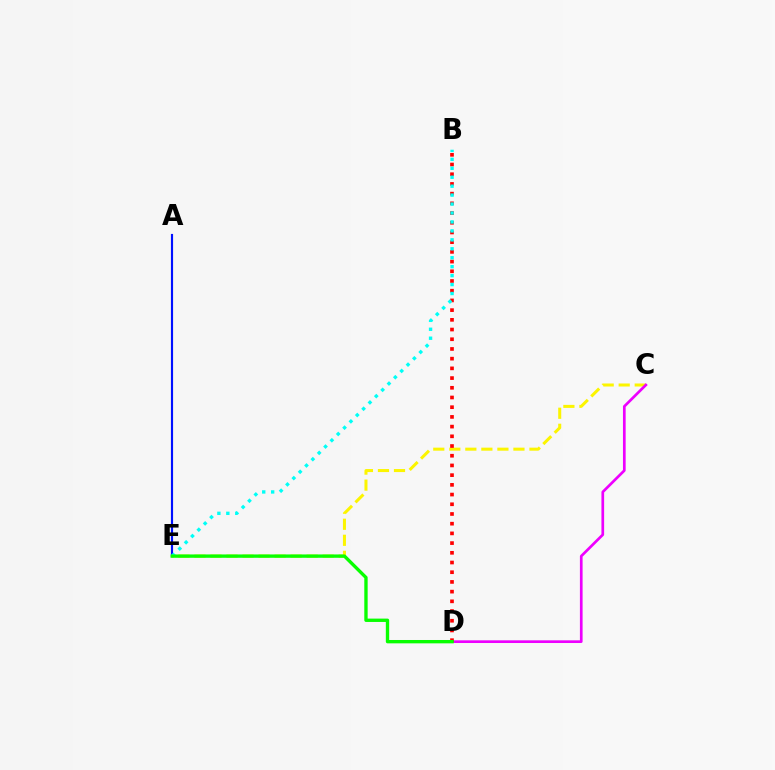{('C', 'E'): [{'color': '#fcf500', 'line_style': 'dashed', 'thickness': 2.18}], ('A', 'E'): [{'color': '#0010ff', 'line_style': 'solid', 'thickness': 1.55}], ('C', 'D'): [{'color': '#ee00ff', 'line_style': 'solid', 'thickness': 1.93}], ('B', 'D'): [{'color': '#ff0000', 'line_style': 'dotted', 'thickness': 2.64}], ('B', 'E'): [{'color': '#00fff6', 'line_style': 'dotted', 'thickness': 2.43}], ('D', 'E'): [{'color': '#08ff00', 'line_style': 'solid', 'thickness': 2.41}]}